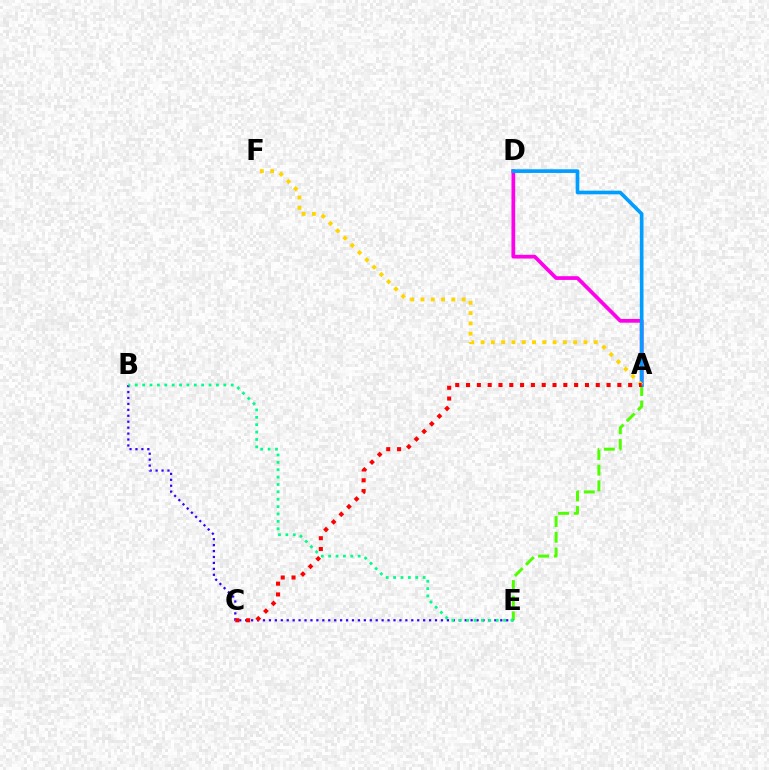{('A', 'E'): [{'color': '#4fff00', 'line_style': 'dashed', 'thickness': 2.13}], ('B', 'E'): [{'color': '#3700ff', 'line_style': 'dotted', 'thickness': 1.61}, {'color': '#00ff86', 'line_style': 'dotted', 'thickness': 2.0}], ('A', 'D'): [{'color': '#ff00ed', 'line_style': 'solid', 'thickness': 2.68}, {'color': '#009eff', 'line_style': 'solid', 'thickness': 2.63}], ('A', 'F'): [{'color': '#ffd500', 'line_style': 'dotted', 'thickness': 2.79}], ('A', 'C'): [{'color': '#ff0000', 'line_style': 'dotted', 'thickness': 2.94}]}